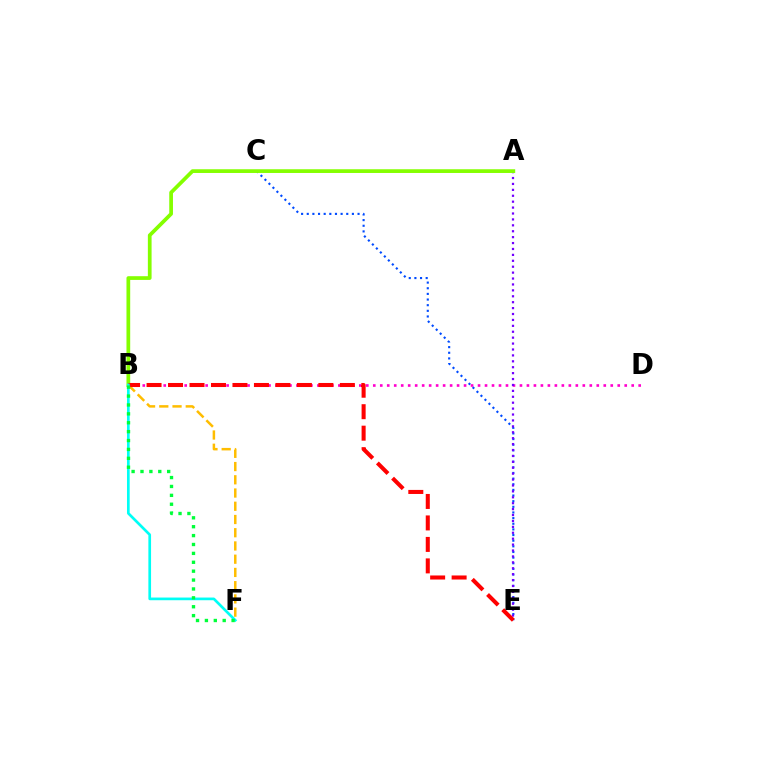{('B', 'F'): [{'color': '#ffbd00', 'line_style': 'dashed', 'thickness': 1.8}, {'color': '#00fff6', 'line_style': 'solid', 'thickness': 1.93}, {'color': '#00ff39', 'line_style': 'dotted', 'thickness': 2.42}], ('C', 'E'): [{'color': '#004bff', 'line_style': 'dotted', 'thickness': 1.53}], ('B', 'D'): [{'color': '#ff00cf', 'line_style': 'dotted', 'thickness': 1.9}], ('A', 'E'): [{'color': '#7200ff', 'line_style': 'dotted', 'thickness': 1.61}], ('A', 'B'): [{'color': '#84ff00', 'line_style': 'solid', 'thickness': 2.68}], ('B', 'E'): [{'color': '#ff0000', 'line_style': 'dashed', 'thickness': 2.92}]}